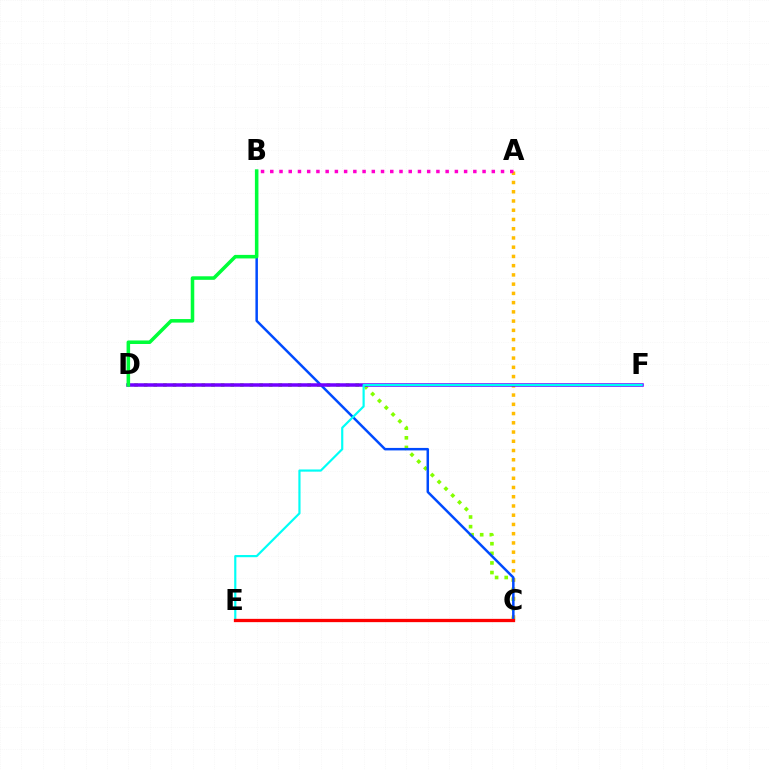{('C', 'D'): [{'color': '#84ff00', 'line_style': 'dotted', 'thickness': 2.61}], ('A', 'C'): [{'color': '#ffbd00', 'line_style': 'dotted', 'thickness': 2.51}], ('B', 'C'): [{'color': '#004bff', 'line_style': 'solid', 'thickness': 1.79}], ('D', 'F'): [{'color': '#7200ff', 'line_style': 'solid', 'thickness': 2.53}], ('A', 'B'): [{'color': '#ff00cf', 'line_style': 'dotted', 'thickness': 2.51}], ('E', 'F'): [{'color': '#00fff6', 'line_style': 'solid', 'thickness': 1.57}], ('C', 'E'): [{'color': '#ff0000', 'line_style': 'solid', 'thickness': 2.37}], ('B', 'D'): [{'color': '#00ff39', 'line_style': 'solid', 'thickness': 2.55}]}